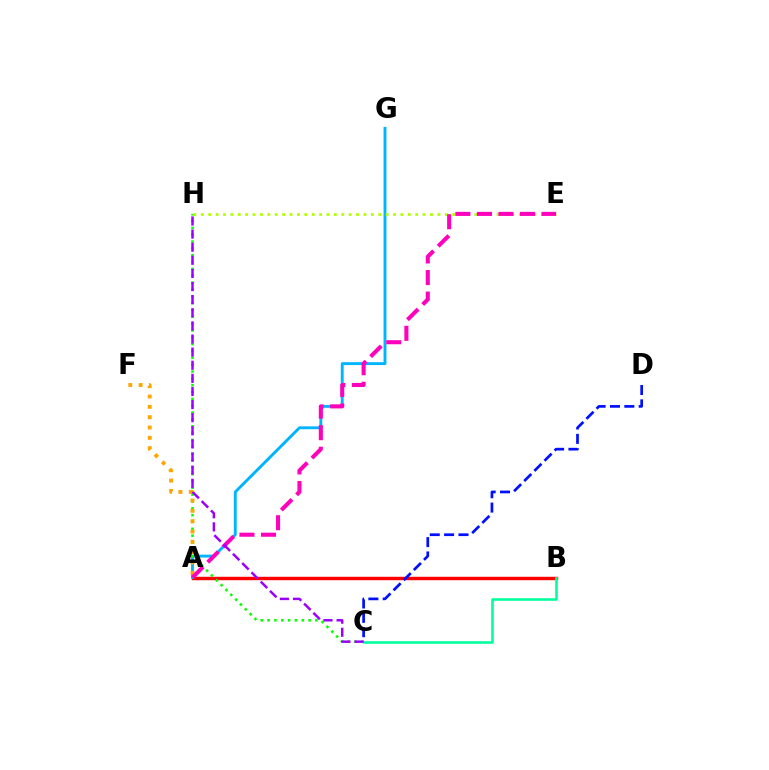{('A', 'B'): [{'color': '#ff0000', 'line_style': 'solid', 'thickness': 2.47}], ('A', 'G'): [{'color': '#00b5ff', 'line_style': 'solid', 'thickness': 2.08}], ('C', 'H'): [{'color': '#08ff00', 'line_style': 'dotted', 'thickness': 1.86}, {'color': '#9b00ff', 'line_style': 'dashed', 'thickness': 1.78}], ('E', 'H'): [{'color': '#b3ff00', 'line_style': 'dotted', 'thickness': 2.01}], ('A', 'F'): [{'color': '#ffa500', 'line_style': 'dotted', 'thickness': 2.81}], ('B', 'C'): [{'color': '#00ff9d', 'line_style': 'solid', 'thickness': 1.88}], ('C', 'D'): [{'color': '#0010ff', 'line_style': 'dashed', 'thickness': 1.95}], ('A', 'E'): [{'color': '#ff00bd', 'line_style': 'dashed', 'thickness': 2.93}]}